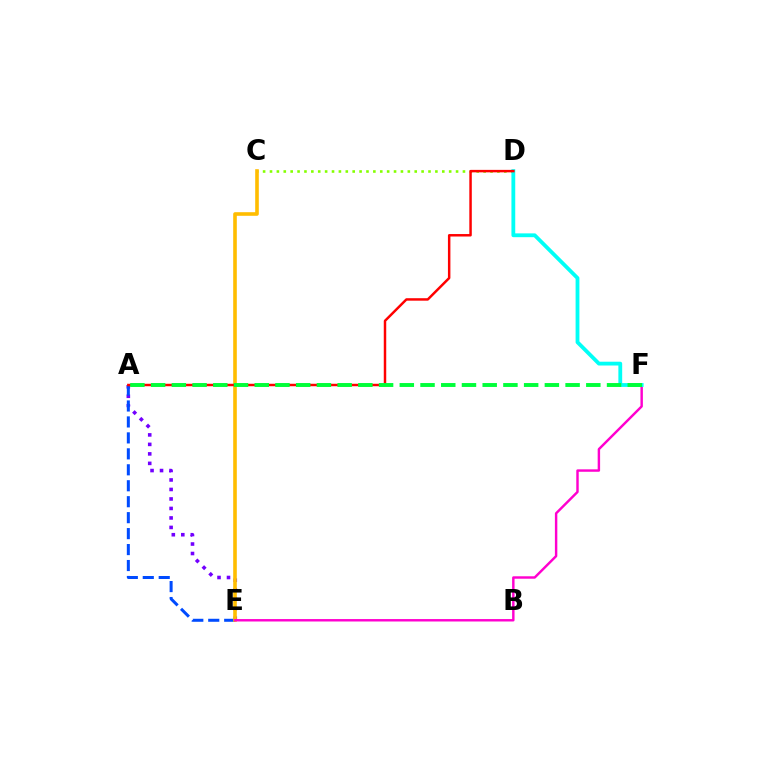{('A', 'E'): [{'color': '#7200ff', 'line_style': 'dotted', 'thickness': 2.58}, {'color': '#004bff', 'line_style': 'dashed', 'thickness': 2.17}], ('C', 'D'): [{'color': '#84ff00', 'line_style': 'dotted', 'thickness': 1.87}], ('C', 'E'): [{'color': '#ffbd00', 'line_style': 'solid', 'thickness': 2.6}], ('E', 'F'): [{'color': '#ff00cf', 'line_style': 'solid', 'thickness': 1.75}], ('D', 'F'): [{'color': '#00fff6', 'line_style': 'solid', 'thickness': 2.74}], ('A', 'D'): [{'color': '#ff0000', 'line_style': 'solid', 'thickness': 1.78}], ('A', 'F'): [{'color': '#00ff39', 'line_style': 'dashed', 'thickness': 2.82}]}